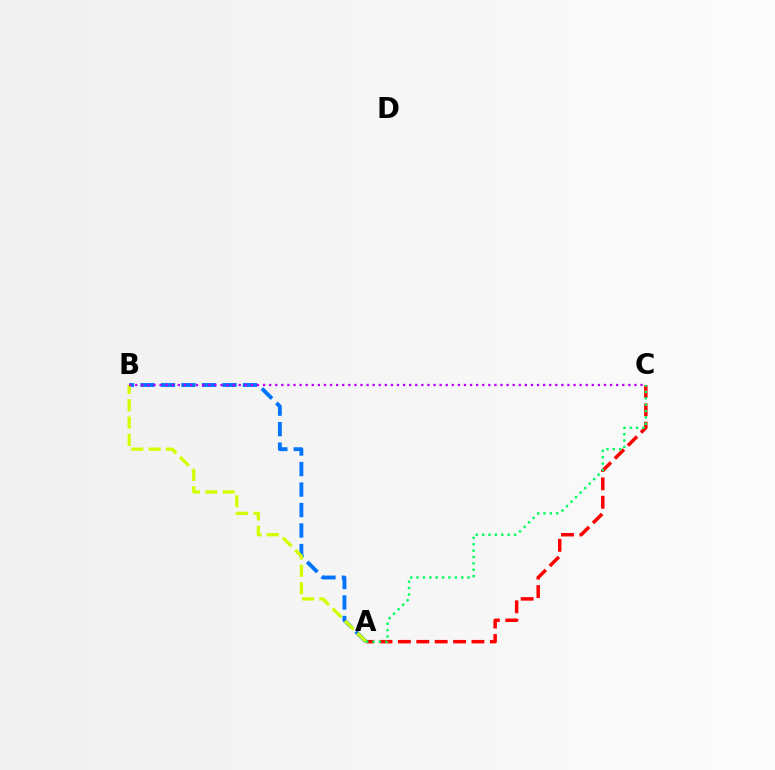{('A', 'C'): [{'color': '#ff0000', 'line_style': 'dashed', 'thickness': 2.5}, {'color': '#00ff5c', 'line_style': 'dotted', 'thickness': 1.73}], ('A', 'B'): [{'color': '#0074ff', 'line_style': 'dashed', 'thickness': 2.78}, {'color': '#d1ff00', 'line_style': 'dashed', 'thickness': 2.36}], ('B', 'C'): [{'color': '#b900ff', 'line_style': 'dotted', 'thickness': 1.65}]}